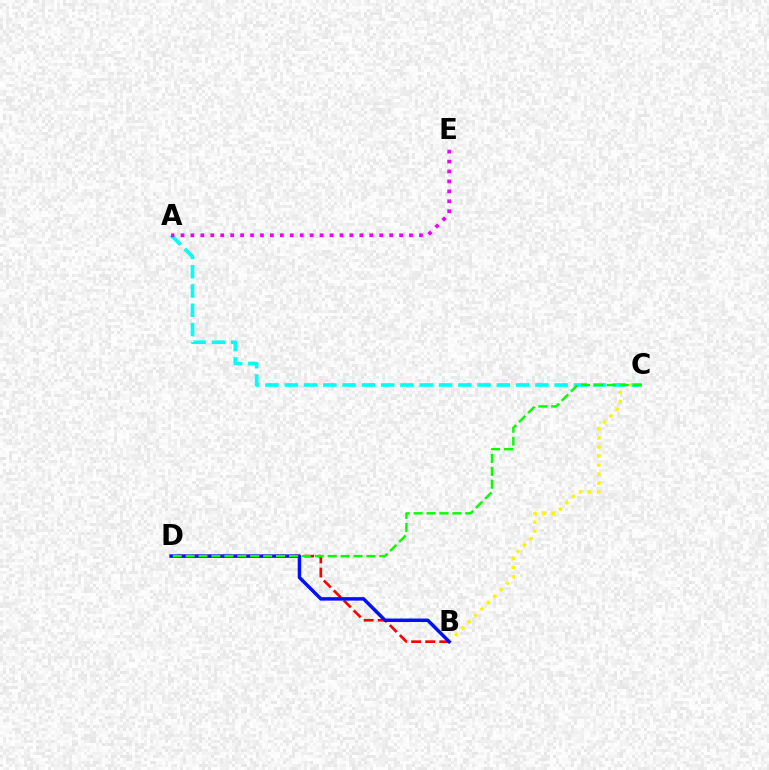{('B', 'C'): [{'color': '#fcf500', 'line_style': 'dotted', 'thickness': 2.46}], ('A', 'C'): [{'color': '#00fff6', 'line_style': 'dashed', 'thickness': 2.62}], ('B', 'D'): [{'color': '#ff0000', 'line_style': 'dashed', 'thickness': 1.91}, {'color': '#0010ff', 'line_style': 'solid', 'thickness': 2.5}], ('C', 'D'): [{'color': '#08ff00', 'line_style': 'dashed', 'thickness': 1.75}], ('A', 'E'): [{'color': '#ee00ff', 'line_style': 'dotted', 'thickness': 2.7}]}